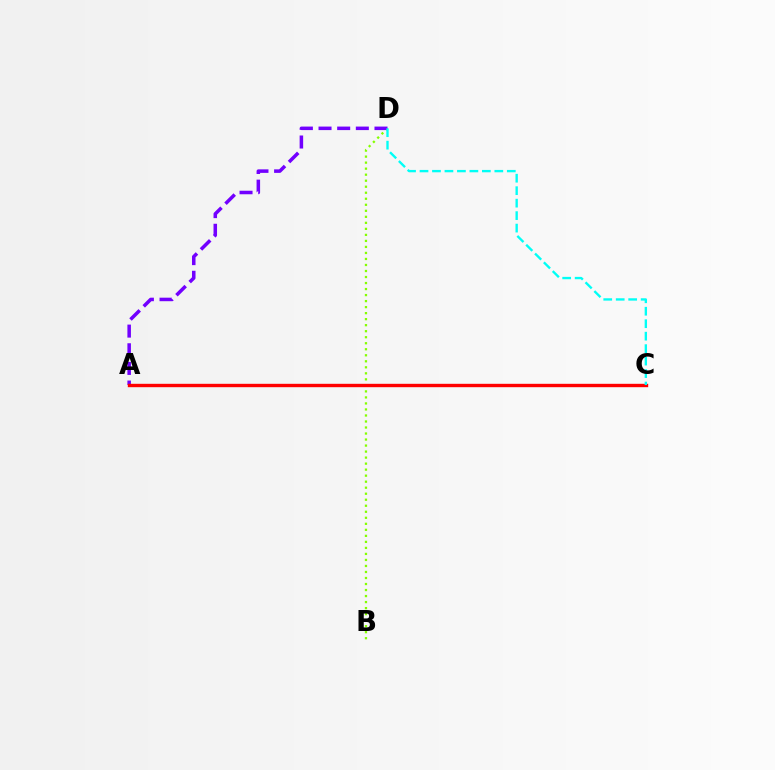{('B', 'D'): [{'color': '#84ff00', 'line_style': 'dotted', 'thickness': 1.64}], ('A', 'D'): [{'color': '#7200ff', 'line_style': 'dashed', 'thickness': 2.53}], ('A', 'C'): [{'color': '#ff0000', 'line_style': 'solid', 'thickness': 2.44}], ('C', 'D'): [{'color': '#00fff6', 'line_style': 'dashed', 'thickness': 1.69}]}